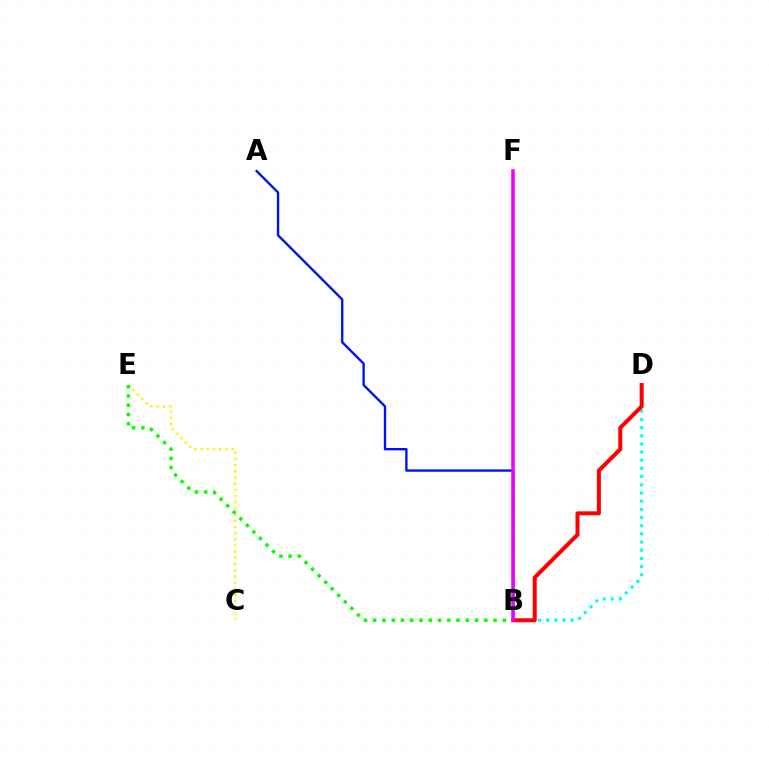{('C', 'E'): [{'color': '#fcf500', 'line_style': 'dotted', 'thickness': 1.68}], ('B', 'E'): [{'color': '#08ff00', 'line_style': 'dotted', 'thickness': 2.52}], ('A', 'B'): [{'color': '#0010ff', 'line_style': 'solid', 'thickness': 1.69}], ('B', 'D'): [{'color': '#00fff6', 'line_style': 'dotted', 'thickness': 2.22}, {'color': '#ff0000', 'line_style': 'solid', 'thickness': 2.88}], ('B', 'F'): [{'color': '#ee00ff', 'line_style': 'solid', 'thickness': 2.54}]}